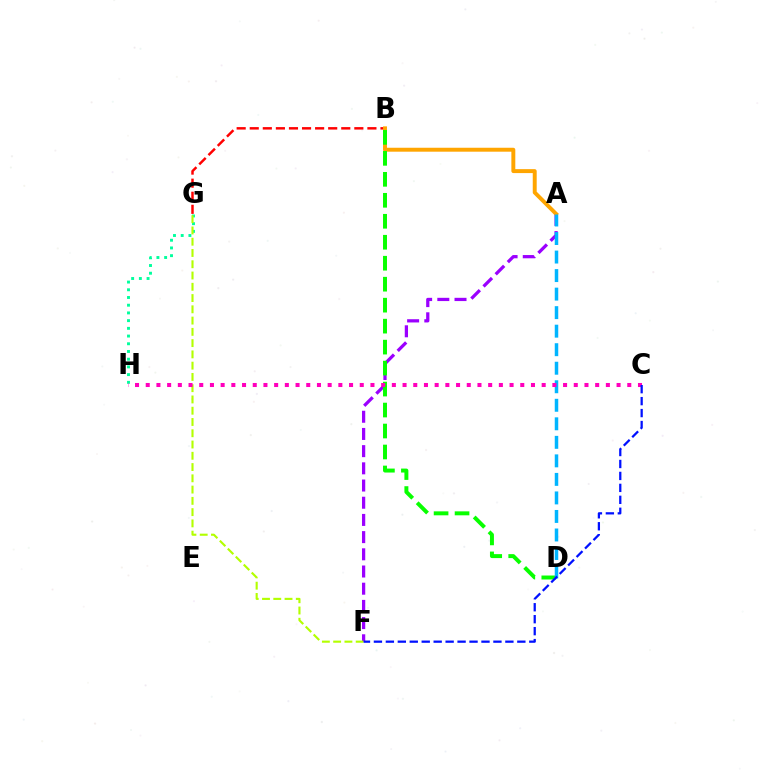{('G', 'H'): [{'color': '#00ff9d', 'line_style': 'dotted', 'thickness': 2.1}], ('A', 'F'): [{'color': '#9b00ff', 'line_style': 'dashed', 'thickness': 2.34}], ('B', 'G'): [{'color': '#ff0000', 'line_style': 'dashed', 'thickness': 1.78}], ('A', 'B'): [{'color': '#ffa500', 'line_style': 'solid', 'thickness': 2.84}], ('B', 'D'): [{'color': '#08ff00', 'line_style': 'dashed', 'thickness': 2.85}], ('A', 'D'): [{'color': '#00b5ff', 'line_style': 'dashed', 'thickness': 2.52}], ('F', 'G'): [{'color': '#b3ff00', 'line_style': 'dashed', 'thickness': 1.53}], ('C', 'H'): [{'color': '#ff00bd', 'line_style': 'dotted', 'thickness': 2.91}], ('C', 'F'): [{'color': '#0010ff', 'line_style': 'dashed', 'thickness': 1.62}]}